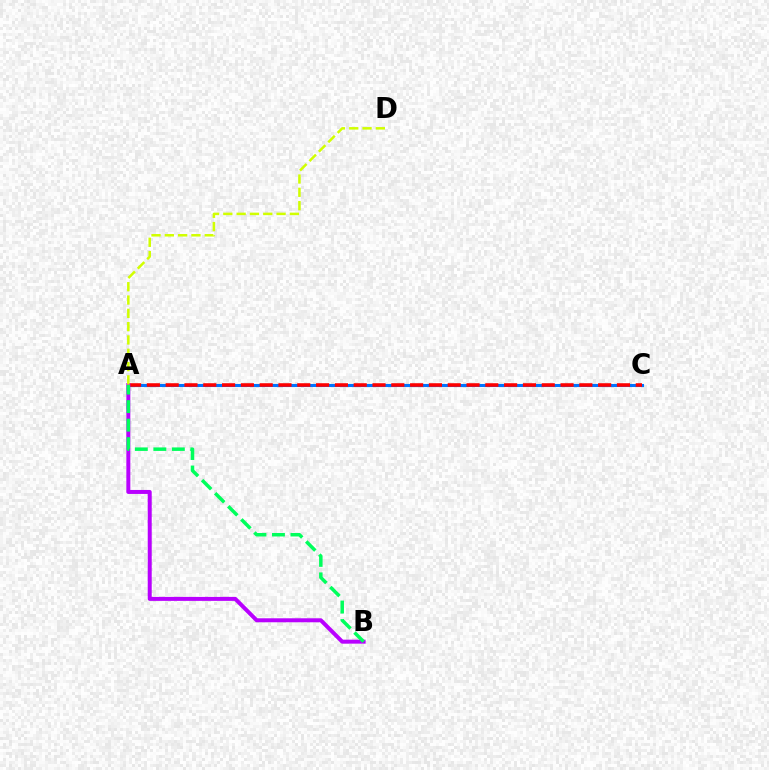{('A', 'C'): [{'color': '#0074ff', 'line_style': 'solid', 'thickness': 2.22}, {'color': '#ff0000', 'line_style': 'dashed', 'thickness': 2.55}], ('A', 'B'): [{'color': '#b900ff', 'line_style': 'solid', 'thickness': 2.87}, {'color': '#00ff5c', 'line_style': 'dashed', 'thickness': 2.51}], ('A', 'D'): [{'color': '#d1ff00', 'line_style': 'dashed', 'thickness': 1.81}]}